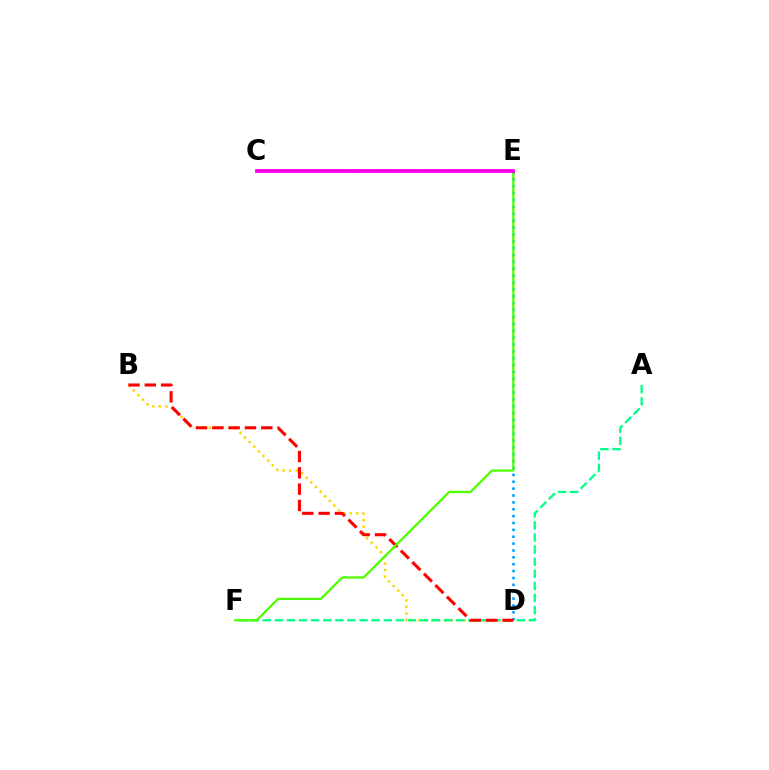{('B', 'D'): [{'color': '#ffd500', 'line_style': 'dotted', 'thickness': 1.77}, {'color': '#ff0000', 'line_style': 'dashed', 'thickness': 2.21}], ('C', 'E'): [{'color': '#3700ff', 'line_style': 'dashed', 'thickness': 1.6}, {'color': '#ff00ed', 'line_style': 'solid', 'thickness': 2.74}], ('D', 'E'): [{'color': '#009eff', 'line_style': 'dotted', 'thickness': 1.87}], ('A', 'F'): [{'color': '#00ff86', 'line_style': 'dashed', 'thickness': 1.64}], ('E', 'F'): [{'color': '#4fff00', 'line_style': 'solid', 'thickness': 1.63}]}